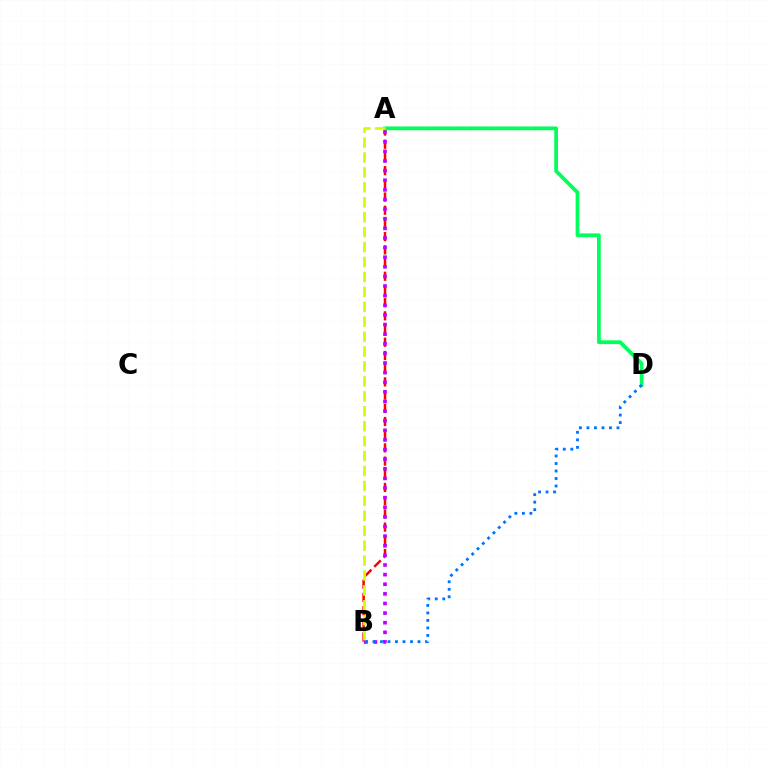{('A', 'B'): [{'color': '#ff0000', 'line_style': 'dashed', 'thickness': 1.79}, {'color': '#b900ff', 'line_style': 'dotted', 'thickness': 2.61}, {'color': '#d1ff00', 'line_style': 'dashed', 'thickness': 2.03}], ('A', 'D'): [{'color': '#00ff5c', 'line_style': 'solid', 'thickness': 2.71}], ('B', 'D'): [{'color': '#0074ff', 'line_style': 'dotted', 'thickness': 2.04}]}